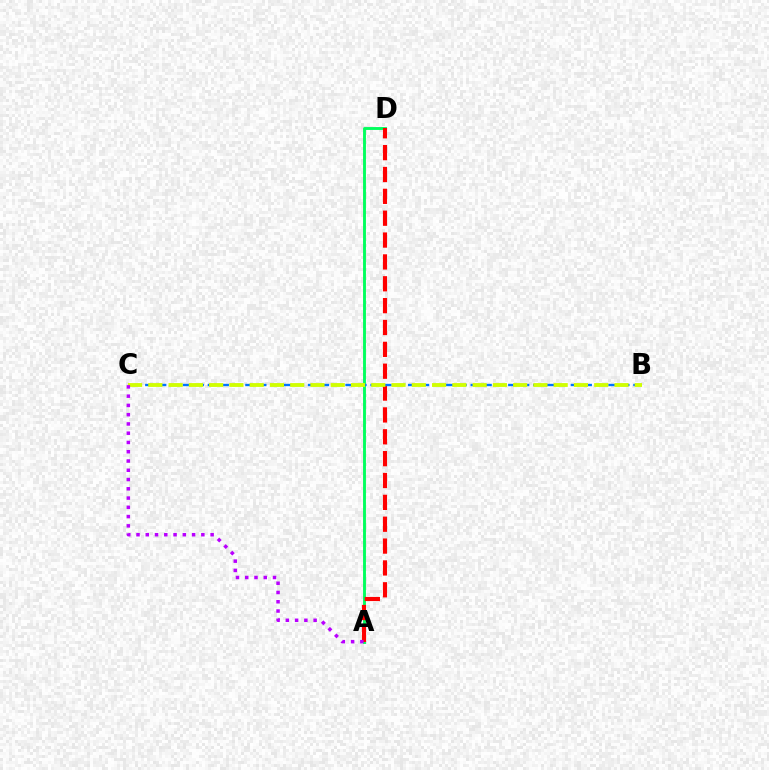{('A', 'D'): [{'color': '#00ff5c', 'line_style': 'solid', 'thickness': 2.08}, {'color': '#ff0000', 'line_style': 'dashed', 'thickness': 2.97}], ('B', 'C'): [{'color': '#0074ff', 'line_style': 'dashed', 'thickness': 1.7}, {'color': '#d1ff00', 'line_style': 'dashed', 'thickness': 2.75}], ('A', 'C'): [{'color': '#b900ff', 'line_style': 'dotted', 'thickness': 2.52}]}